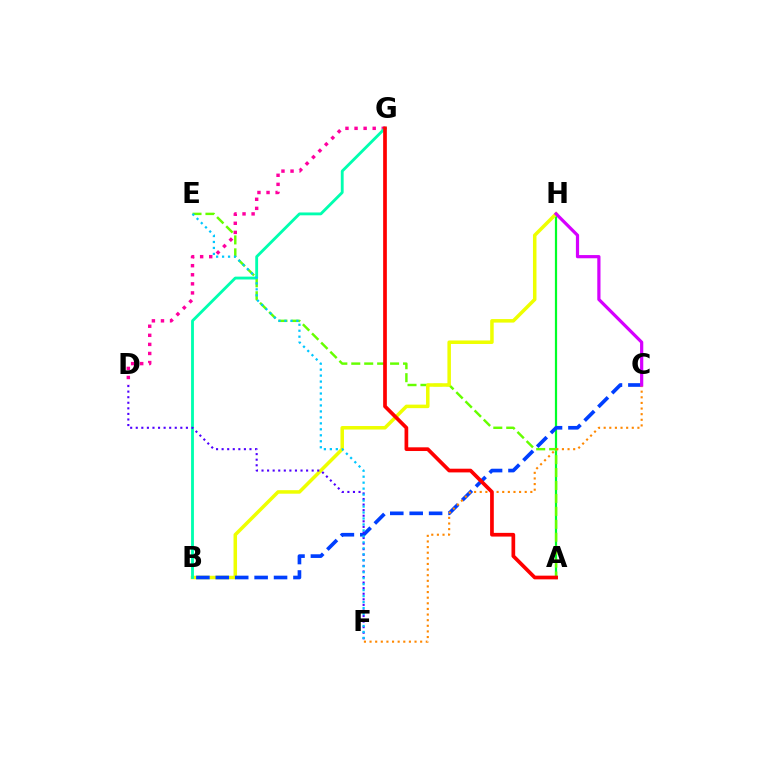{('D', 'G'): [{'color': '#ff00a0', 'line_style': 'dotted', 'thickness': 2.47}], ('A', 'H'): [{'color': '#00ff27', 'line_style': 'solid', 'thickness': 1.6}], ('A', 'E'): [{'color': '#66ff00', 'line_style': 'dashed', 'thickness': 1.76}], ('B', 'H'): [{'color': '#eeff00', 'line_style': 'solid', 'thickness': 2.53}], ('B', 'C'): [{'color': '#003fff', 'line_style': 'dashed', 'thickness': 2.64}], ('B', 'G'): [{'color': '#00ffaf', 'line_style': 'solid', 'thickness': 2.05}], ('C', 'F'): [{'color': '#ff8800', 'line_style': 'dotted', 'thickness': 1.53}], ('C', 'H'): [{'color': '#d600ff', 'line_style': 'solid', 'thickness': 2.31}], ('D', 'F'): [{'color': '#4f00ff', 'line_style': 'dotted', 'thickness': 1.51}], ('A', 'G'): [{'color': '#ff0000', 'line_style': 'solid', 'thickness': 2.66}], ('E', 'F'): [{'color': '#00c7ff', 'line_style': 'dotted', 'thickness': 1.62}]}